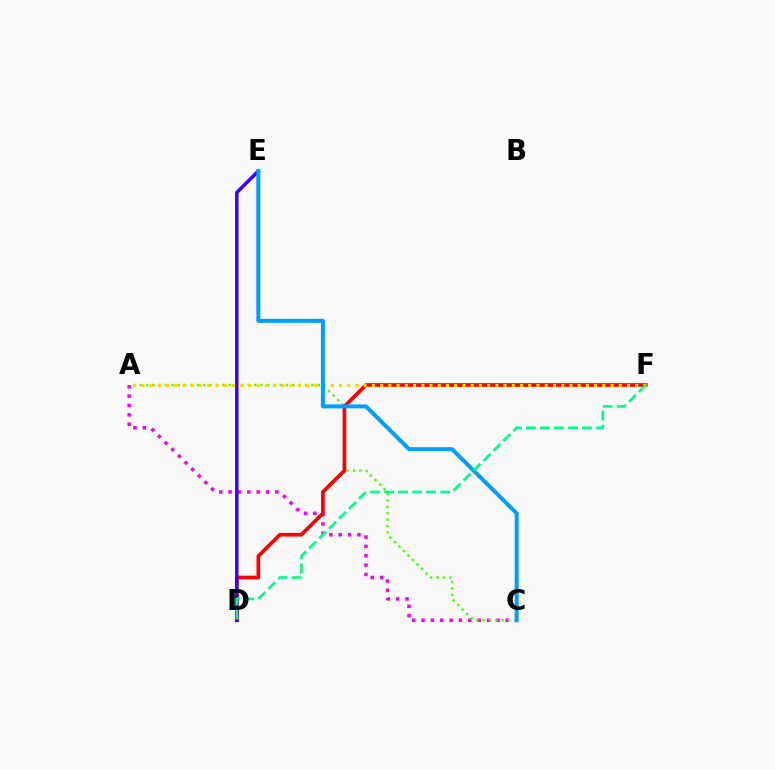{('A', 'C'): [{'color': '#ff00ed', 'line_style': 'dotted', 'thickness': 2.54}, {'color': '#4fff00', 'line_style': 'dotted', 'thickness': 1.73}], ('D', 'F'): [{'color': '#ff0000', 'line_style': 'solid', 'thickness': 2.65}, {'color': '#00ff86', 'line_style': 'dashed', 'thickness': 1.91}], ('D', 'E'): [{'color': '#3700ff', 'line_style': 'solid', 'thickness': 2.49}], ('A', 'F'): [{'color': '#ffd500', 'line_style': 'dotted', 'thickness': 2.24}], ('C', 'E'): [{'color': '#009eff', 'line_style': 'solid', 'thickness': 2.87}]}